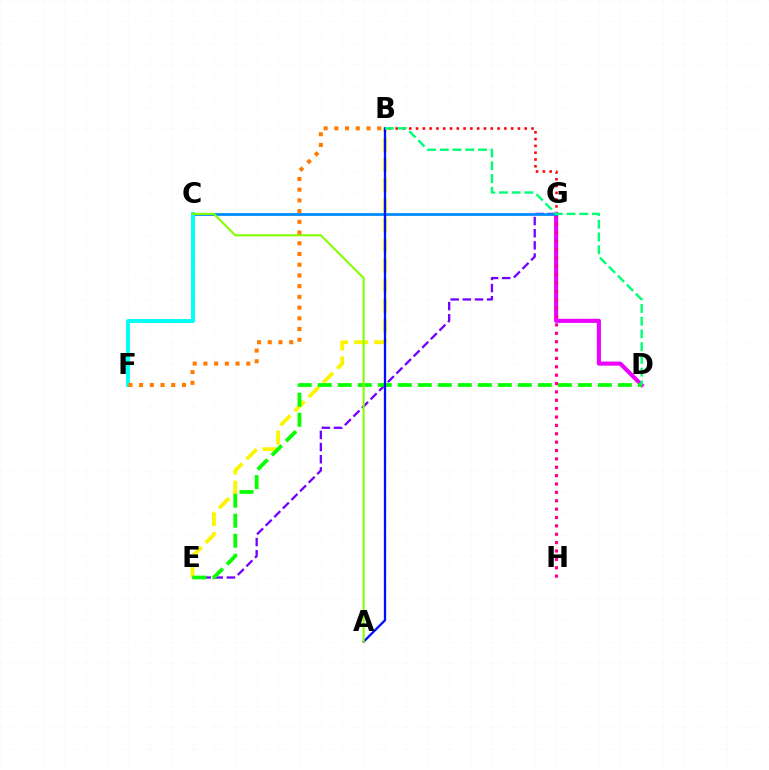{('B', 'G'): [{'color': '#ff0000', 'line_style': 'dotted', 'thickness': 1.85}], ('D', 'G'): [{'color': '#ee00ff', 'line_style': 'solid', 'thickness': 2.95}], ('B', 'E'): [{'color': '#fcf500', 'line_style': 'dashed', 'thickness': 2.73}], ('E', 'G'): [{'color': '#7200ff', 'line_style': 'dashed', 'thickness': 1.65}], ('D', 'E'): [{'color': '#08ff00', 'line_style': 'dashed', 'thickness': 2.72}], ('G', 'H'): [{'color': '#ff0094', 'line_style': 'dotted', 'thickness': 2.27}], ('C', 'G'): [{'color': '#008cff', 'line_style': 'solid', 'thickness': 2.0}], ('A', 'B'): [{'color': '#0010ff', 'line_style': 'solid', 'thickness': 1.65}], ('C', 'F'): [{'color': '#00fff6', 'line_style': 'solid', 'thickness': 2.81}], ('B', 'D'): [{'color': '#00ff74', 'line_style': 'dashed', 'thickness': 1.73}], ('A', 'C'): [{'color': '#84ff00', 'line_style': 'solid', 'thickness': 1.51}], ('B', 'F'): [{'color': '#ff7c00', 'line_style': 'dotted', 'thickness': 2.91}]}